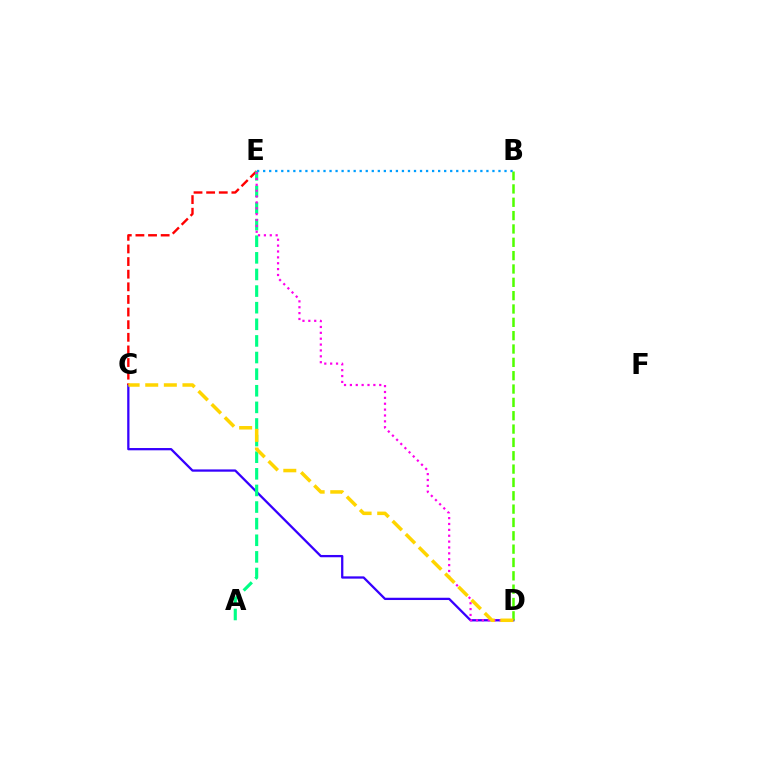{('C', 'D'): [{'color': '#3700ff', 'line_style': 'solid', 'thickness': 1.64}, {'color': '#ffd500', 'line_style': 'dashed', 'thickness': 2.53}], ('C', 'E'): [{'color': '#ff0000', 'line_style': 'dashed', 'thickness': 1.71}], ('B', 'D'): [{'color': '#4fff00', 'line_style': 'dashed', 'thickness': 1.81}], ('A', 'E'): [{'color': '#00ff86', 'line_style': 'dashed', 'thickness': 2.26}], ('D', 'E'): [{'color': '#ff00ed', 'line_style': 'dotted', 'thickness': 1.6}], ('B', 'E'): [{'color': '#009eff', 'line_style': 'dotted', 'thickness': 1.64}]}